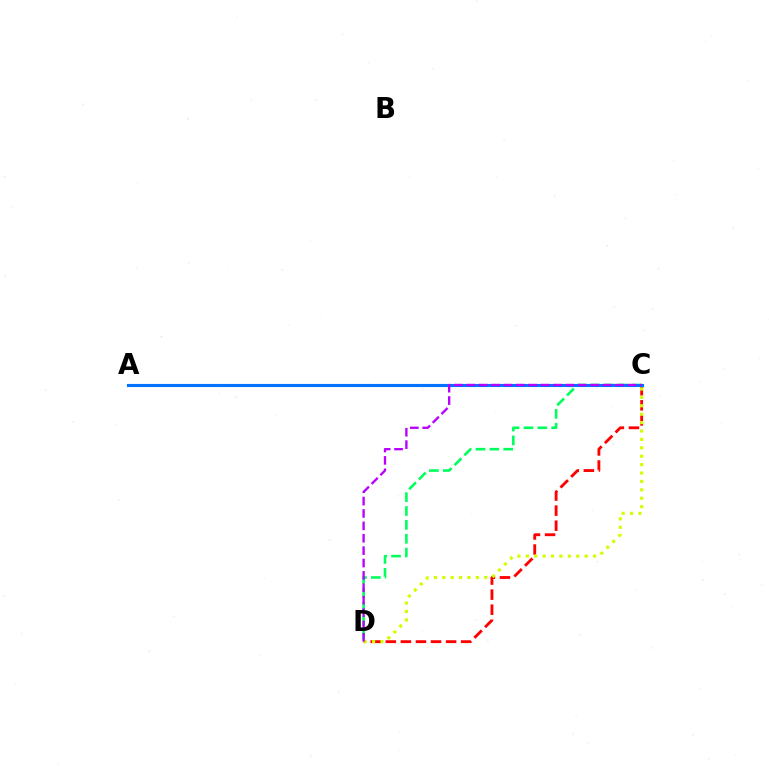{('C', 'D'): [{'color': '#00ff5c', 'line_style': 'dashed', 'thickness': 1.88}, {'color': '#ff0000', 'line_style': 'dashed', 'thickness': 2.05}, {'color': '#d1ff00', 'line_style': 'dotted', 'thickness': 2.28}, {'color': '#b900ff', 'line_style': 'dashed', 'thickness': 1.68}], ('A', 'C'): [{'color': '#0074ff', 'line_style': 'solid', 'thickness': 2.24}]}